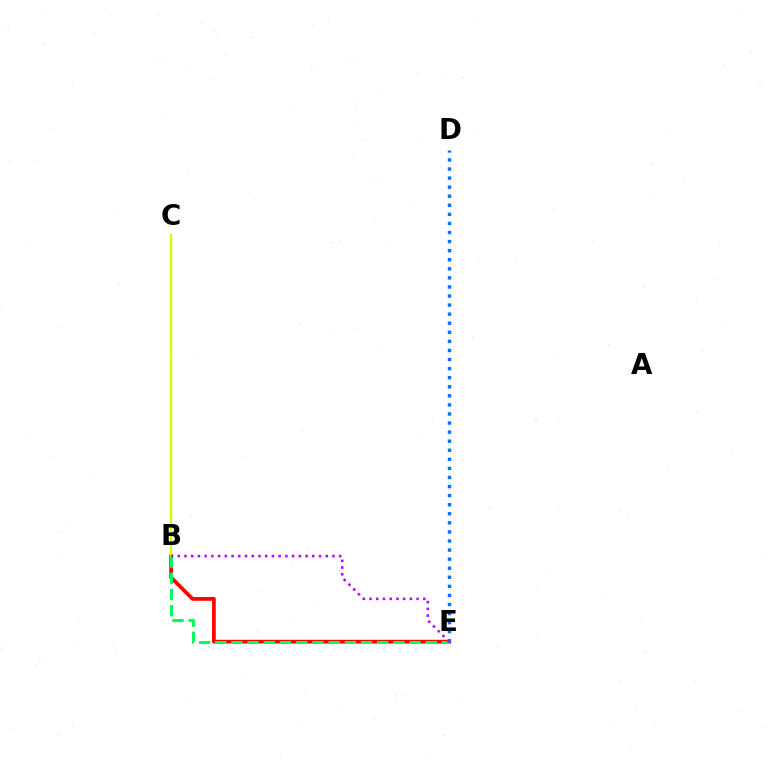{('B', 'E'): [{'color': '#ff0000', 'line_style': 'solid', 'thickness': 2.67}, {'color': '#00ff5c', 'line_style': 'dashed', 'thickness': 2.2}, {'color': '#b900ff', 'line_style': 'dotted', 'thickness': 1.83}], ('D', 'E'): [{'color': '#0074ff', 'line_style': 'dotted', 'thickness': 2.47}], ('B', 'C'): [{'color': '#d1ff00', 'line_style': 'solid', 'thickness': 1.68}]}